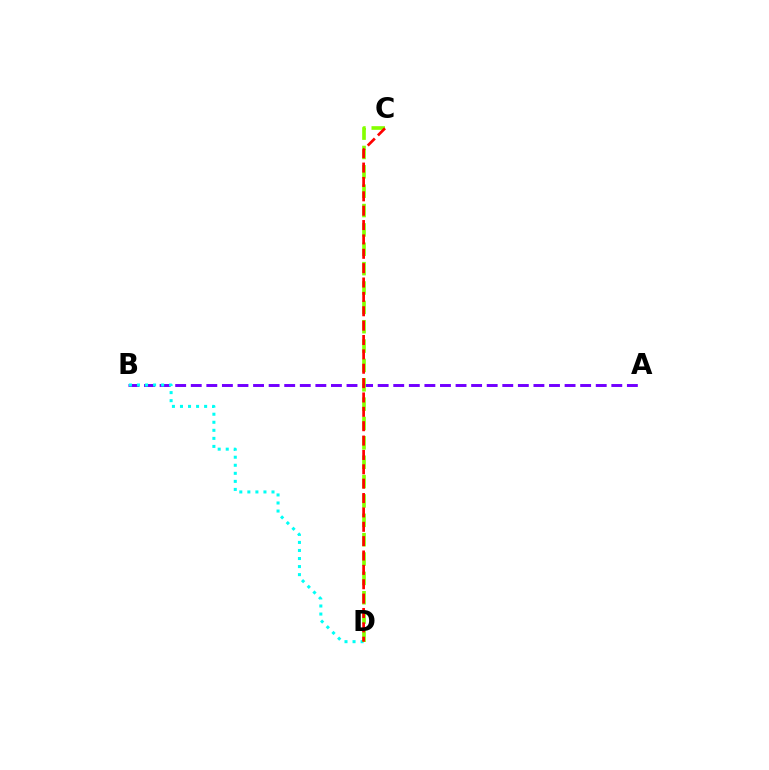{('A', 'B'): [{'color': '#7200ff', 'line_style': 'dashed', 'thickness': 2.12}], ('B', 'D'): [{'color': '#00fff6', 'line_style': 'dotted', 'thickness': 2.19}], ('C', 'D'): [{'color': '#84ff00', 'line_style': 'dashed', 'thickness': 2.63}, {'color': '#ff0000', 'line_style': 'dashed', 'thickness': 1.95}]}